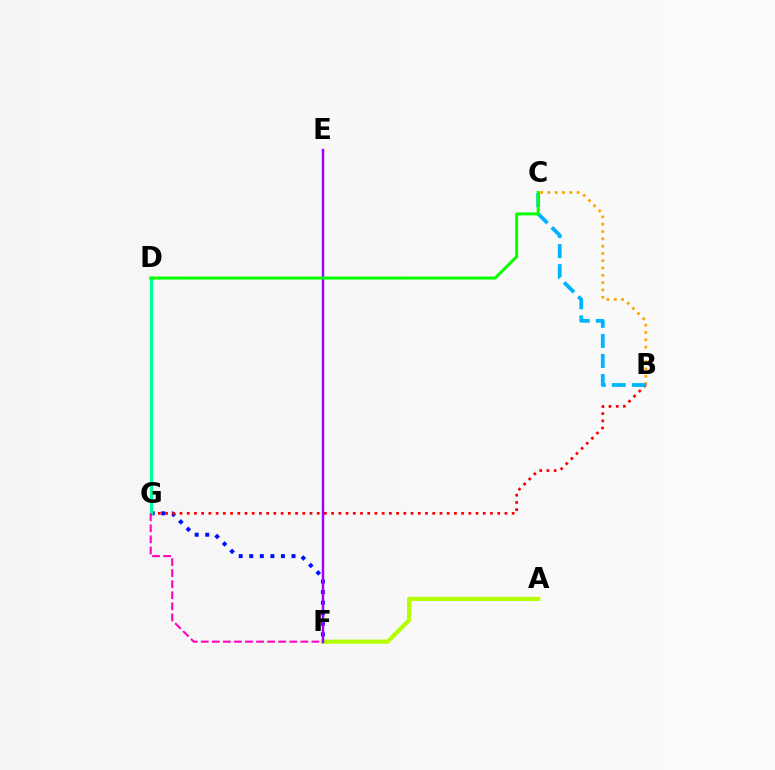{('B', 'C'): [{'color': '#ffa500', 'line_style': 'dotted', 'thickness': 1.98}, {'color': '#00b5ff', 'line_style': 'dashed', 'thickness': 2.72}], ('F', 'G'): [{'color': '#0010ff', 'line_style': 'dotted', 'thickness': 2.87}, {'color': '#ff00bd', 'line_style': 'dashed', 'thickness': 1.5}], ('B', 'G'): [{'color': '#ff0000', 'line_style': 'dotted', 'thickness': 1.96}], ('A', 'F'): [{'color': '#b3ff00', 'line_style': 'solid', 'thickness': 2.98}], ('E', 'F'): [{'color': '#9b00ff', 'line_style': 'solid', 'thickness': 1.76}], ('D', 'G'): [{'color': '#00ff9d', 'line_style': 'solid', 'thickness': 2.27}], ('C', 'D'): [{'color': '#08ff00', 'line_style': 'solid', 'thickness': 2.16}]}